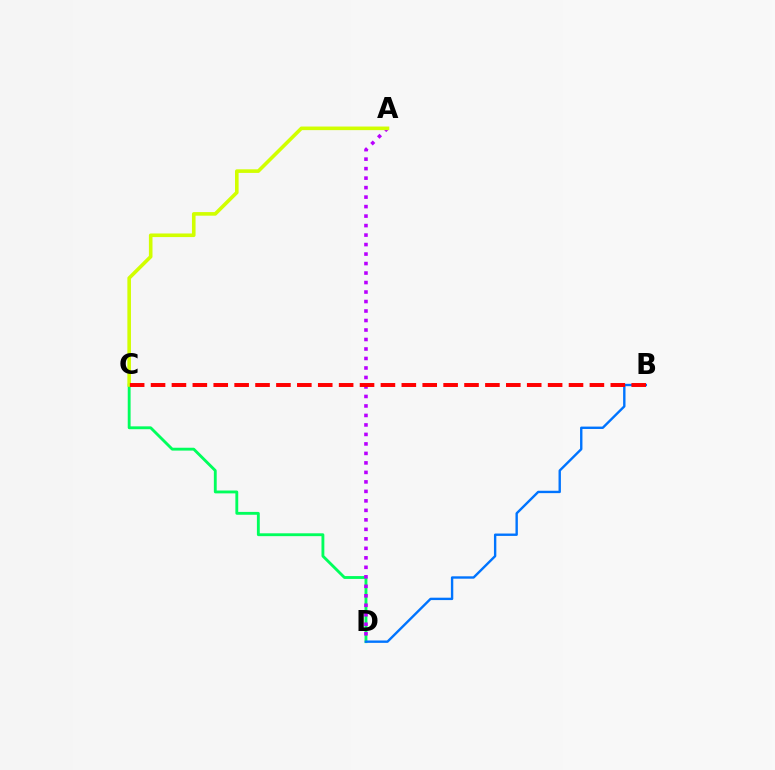{('C', 'D'): [{'color': '#00ff5c', 'line_style': 'solid', 'thickness': 2.05}], ('A', 'D'): [{'color': '#b900ff', 'line_style': 'dotted', 'thickness': 2.58}], ('B', 'D'): [{'color': '#0074ff', 'line_style': 'solid', 'thickness': 1.72}], ('A', 'C'): [{'color': '#d1ff00', 'line_style': 'solid', 'thickness': 2.59}], ('B', 'C'): [{'color': '#ff0000', 'line_style': 'dashed', 'thickness': 2.84}]}